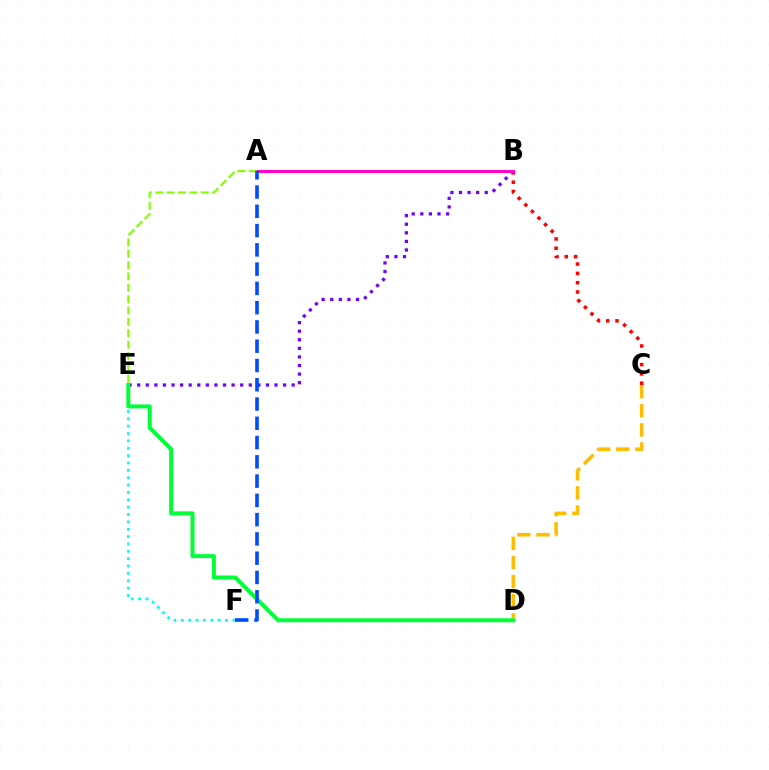{('C', 'D'): [{'color': '#ffbd00', 'line_style': 'dashed', 'thickness': 2.6}], ('E', 'F'): [{'color': '#00fff6', 'line_style': 'dotted', 'thickness': 2.0}], ('B', 'E'): [{'color': '#7200ff', 'line_style': 'dotted', 'thickness': 2.33}], ('B', 'C'): [{'color': '#ff0000', 'line_style': 'dotted', 'thickness': 2.53}], ('A', 'B'): [{'color': '#ff00cf', 'line_style': 'solid', 'thickness': 2.18}], ('A', 'E'): [{'color': '#84ff00', 'line_style': 'dashed', 'thickness': 1.54}], ('D', 'E'): [{'color': '#00ff39', 'line_style': 'solid', 'thickness': 2.88}], ('A', 'F'): [{'color': '#004bff', 'line_style': 'dashed', 'thickness': 2.62}]}